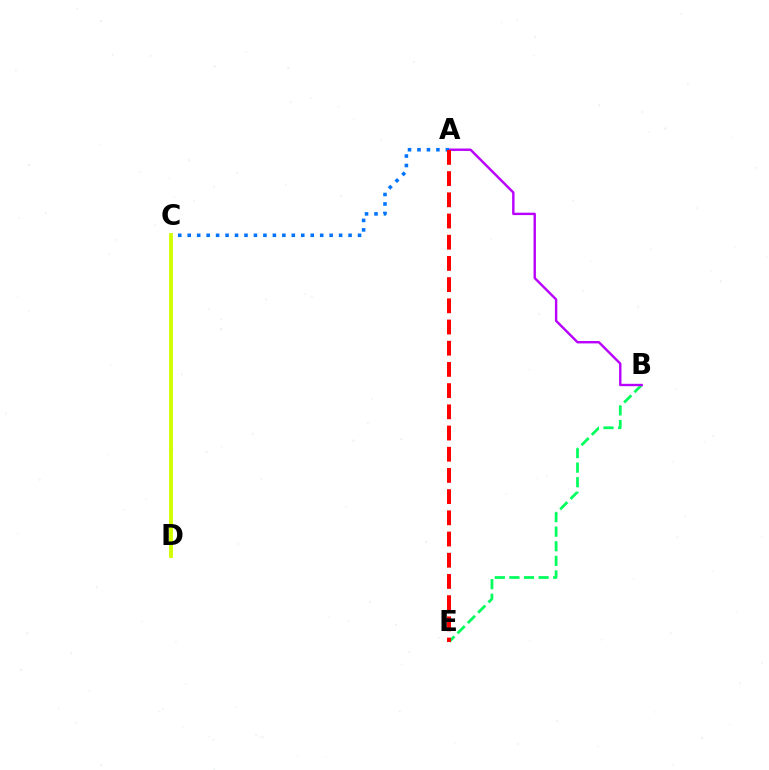{('B', 'E'): [{'color': '#00ff5c', 'line_style': 'dashed', 'thickness': 1.98}], ('A', 'B'): [{'color': '#b900ff', 'line_style': 'solid', 'thickness': 1.73}], ('A', 'C'): [{'color': '#0074ff', 'line_style': 'dotted', 'thickness': 2.57}], ('C', 'D'): [{'color': '#d1ff00', 'line_style': 'solid', 'thickness': 2.76}], ('A', 'E'): [{'color': '#ff0000', 'line_style': 'dashed', 'thickness': 2.88}]}